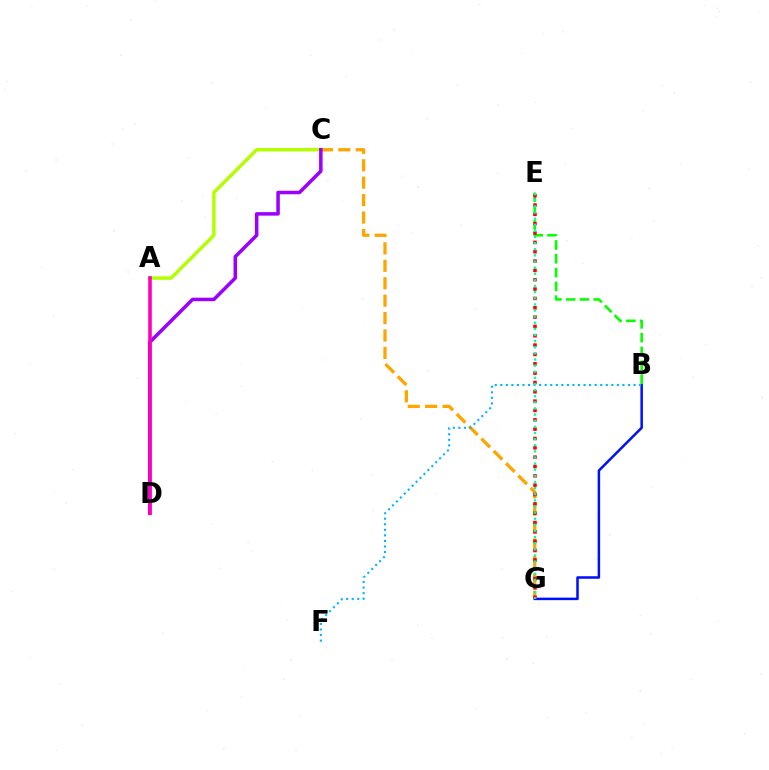{('A', 'C'): [{'color': '#b3ff00', 'line_style': 'solid', 'thickness': 2.48}], ('B', 'G'): [{'color': '#0010ff', 'line_style': 'solid', 'thickness': 1.81}], ('C', 'G'): [{'color': '#ffa500', 'line_style': 'dashed', 'thickness': 2.37}], ('B', 'E'): [{'color': '#08ff00', 'line_style': 'dashed', 'thickness': 1.88}], ('C', 'D'): [{'color': '#9b00ff', 'line_style': 'solid', 'thickness': 2.53}], ('B', 'F'): [{'color': '#00b5ff', 'line_style': 'dotted', 'thickness': 1.51}], ('E', 'G'): [{'color': '#ff0000', 'line_style': 'dotted', 'thickness': 2.54}, {'color': '#00ff9d', 'line_style': 'dotted', 'thickness': 1.66}], ('A', 'D'): [{'color': '#ff00bd', 'line_style': 'solid', 'thickness': 2.6}]}